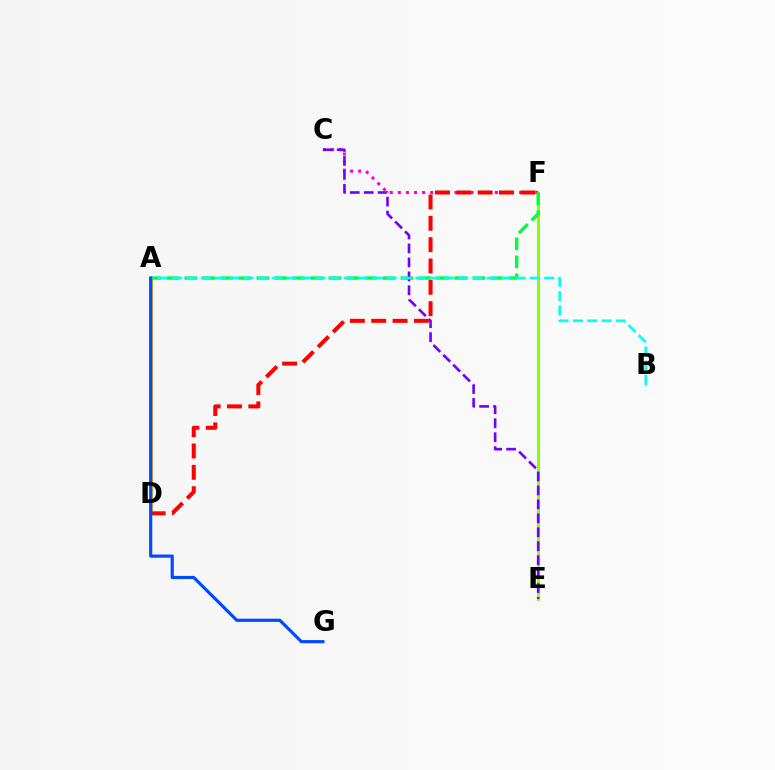{('C', 'F'): [{'color': '#ff00cf', 'line_style': 'dotted', 'thickness': 2.2}], ('E', 'F'): [{'color': '#84ff00', 'line_style': 'solid', 'thickness': 2.08}], ('A', 'D'): [{'color': '#ffbd00', 'line_style': 'solid', 'thickness': 2.34}], ('A', 'F'): [{'color': '#00ff39', 'line_style': 'dashed', 'thickness': 2.45}], ('C', 'E'): [{'color': '#7200ff', 'line_style': 'dashed', 'thickness': 1.9}], ('D', 'F'): [{'color': '#ff0000', 'line_style': 'dashed', 'thickness': 2.9}], ('A', 'B'): [{'color': '#00fff6', 'line_style': 'dashed', 'thickness': 1.94}], ('A', 'G'): [{'color': '#004bff', 'line_style': 'solid', 'thickness': 2.28}]}